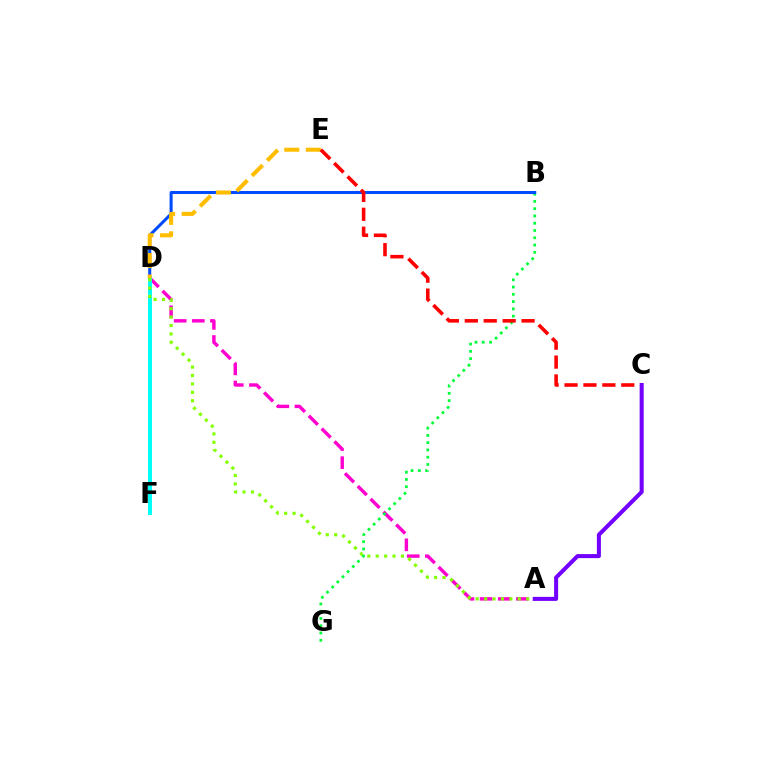{('A', 'D'): [{'color': '#ff00cf', 'line_style': 'dashed', 'thickness': 2.46}, {'color': '#84ff00', 'line_style': 'dotted', 'thickness': 2.28}], ('B', 'G'): [{'color': '#00ff39', 'line_style': 'dotted', 'thickness': 1.98}], ('B', 'D'): [{'color': '#004bff', 'line_style': 'solid', 'thickness': 2.18}], ('D', 'F'): [{'color': '#00fff6', 'line_style': 'solid', 'thickness': 2.88}], ('D', 'E'): [{'color': '#ffbd00', 'line_style': 'dashed', 'thickness': 2.92}], ('C', 'E'): [{'color': '#ff0000', 'line_style': 'dashed', 'thickness': 2.57}], ('A', 'C'): [{'color': '#7200ff', 'line_style': 'solid', 'thickness': 2.9}]}